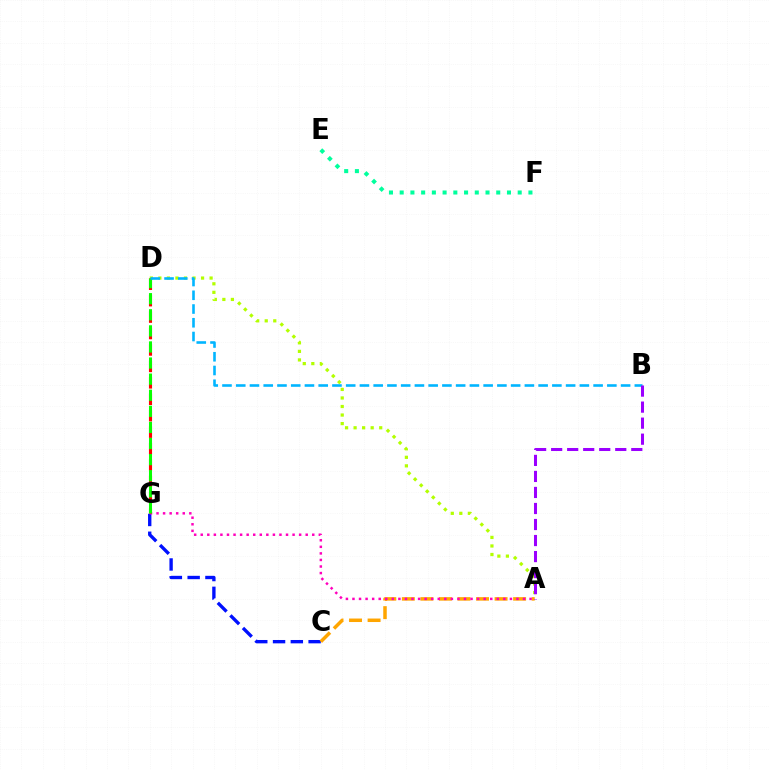{('A', 'D'): [{'color': '#b3ff00', 'line_style': 'dotted', 'thickness': 2.32}], ('C', 'G'): [{'color': '#0010ff', 'line_style': 'dashed', 'thickness': 2.42}], ('A', 'C'): [{'color': '#ffa500', 'line_style': 'dashed', 'thickness': 2.52}], ('A', 'G'): [{'color': '#ff00bd', 'line_style': 'dotted', 'thickness': 1.78}], ('D', 'G'): [{'color': '#ff0000', 'line_style': 'dashed', 'thickness': 2.23}, {'color': '#08ff00', 'line_style': 'dashed', 'thickness': 2.19}], ('E', 'F'): [{'color': '#00ff9d', 'line_style': 'dotted', 'thickness': 2.91}], ('B', 'D'): [{'color': '#00b5ff', 'line_style': 'dashed', 'thickness': 1.87}], ('A', 'B'): [{'color': '#9b00ff', 'line_style': 'dashed', 'thickness': 2.18}]}